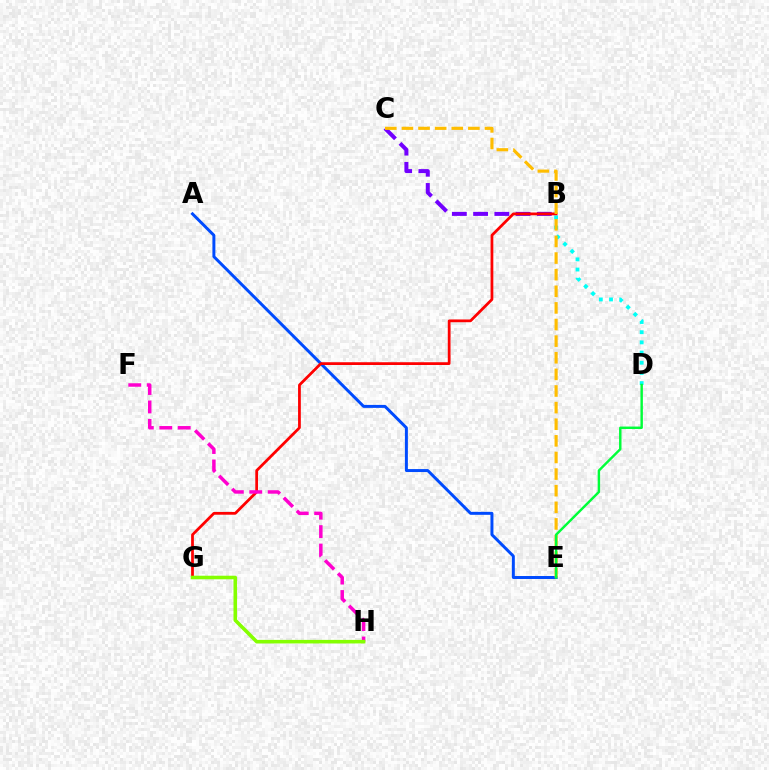{('B', 'C'): [{'color': '#7200ff', 'line_style': 'dashed', 'thickness': 2.89}], ('A', 'E'): [{'color': '#004bff', 'line_style': 'solid', 'thickness': 2.14}], ('B', 'D'): [{'color': '#00fff6', 'line_style': 'dotted', 'thickness': 2.76}], ('B', 'G'): [{'color': '#ff0000', 'line_style': 'solid', 'thickness': 1.99}], ('C', 'E'): [{'color': '#ffbd00', 'line_style': 'dashed', 'thickness': 2.26}], ('F', 'H'): [{'color': '#ff00cf', 'line_style': 'dashed', 'thickness': 2.51}], ('G', 'H'): [{'color': '#84ff00', 'line_style': 'solid', 'thickness': 2.56}], ('D', 'E'): [{'color': '#00ff39', 'line_style': 'solid', 'thickness': 1.75}]}